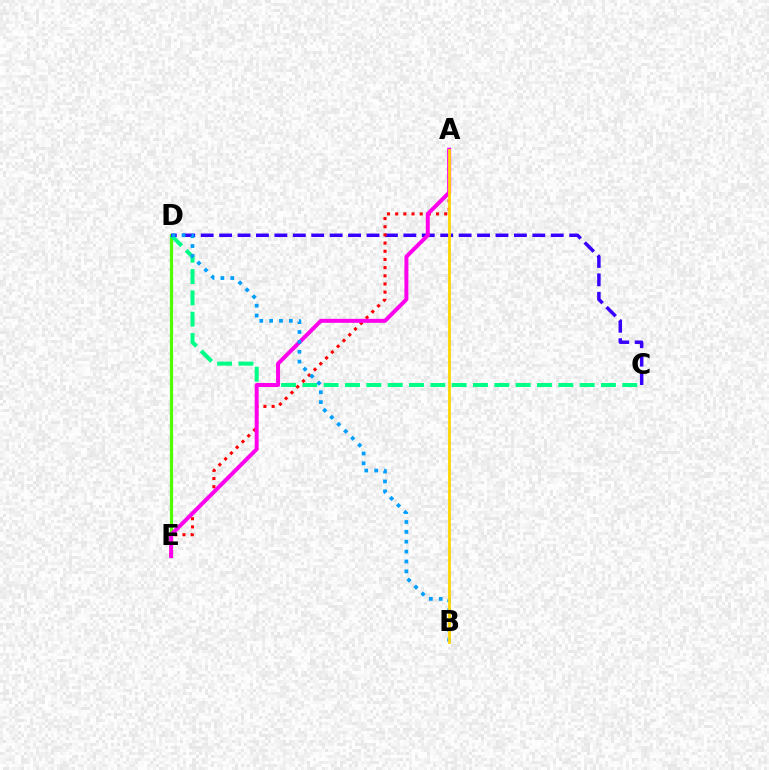{('D', 'E'): [{'color': '#4fff00', 'line_style': 'solid', 'thickness': 2.31}], ('C', 'D'): [{'color': '#00ff86', 'line_style': 'dashed', 'thickness': 2.9}, {'color': '#3700ff', 'line_style': 'dashed', 'thickness': 2.5}], ('A', 'E'): [{'color': '#ff0000', 'line_style': 'dotted', 'thickness': 2.22}, {'color': '#ff00ed', 'line_style': 'solid', 'thickness': 2.86}], ('B', 'D'): [{'color': '#009eff', 'line_style': 'dotted', 'thickness': 2.68}], ('A', 'B'): [{'color': '#ffd500', 'line_style': 'solid', 'thickness': 1.99}]}